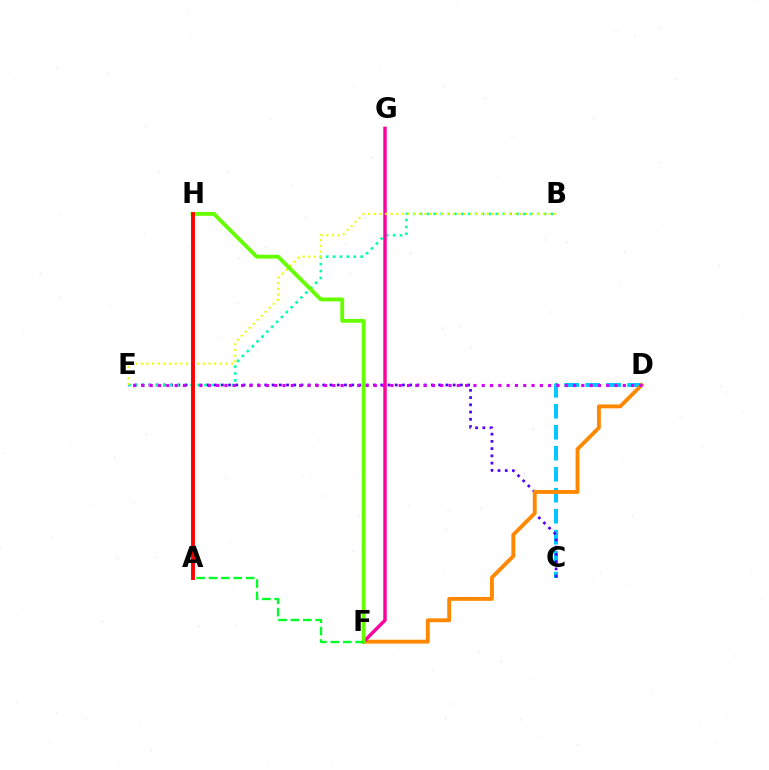{('C', 'D'): [{'color': '#00c7ff', 'line_style': 'dashed', 'thickness': 2.85}], ('A', 'H'): [{'color': '#003fff', 'line_style': 'solid', 'thickness': 1.56}, {'color': '#ff0000', 'line_style': 'solid', 'thickness': 2.8}], ('C', 'E'): [{'color': '#4f00ff', 'line_style': 'dotted', 'thickness': 1.97}], ('D', 'F'): [{'color': '#ff8800', 'line_style': 'solid', 'thickness': 2.79}], ('B', 'E'): [{'color': '#00ffaf', 'line_style': 'dotted', 'thickness': 1.87}, {'color': '#eeff00', 'line_style': 'dotted', 'thickness': 1.53}], ('D', 'E'): [{'color': '#d600ff', 'line_style': 'dotted', 'thickness': 2.26}], ('F', 'G'): [{'color': '#ff00a0', 'line_style': 'solid', 'thickness': 2.47}], ('F', 'H'): [{'color': '#66ff00', 'line_style': 'solid', 'thickness': 2.78}], ('A', 'F'): [{'color': '#00ff27', 'line_style': 'dashed', 'thickness': 1.68}]}